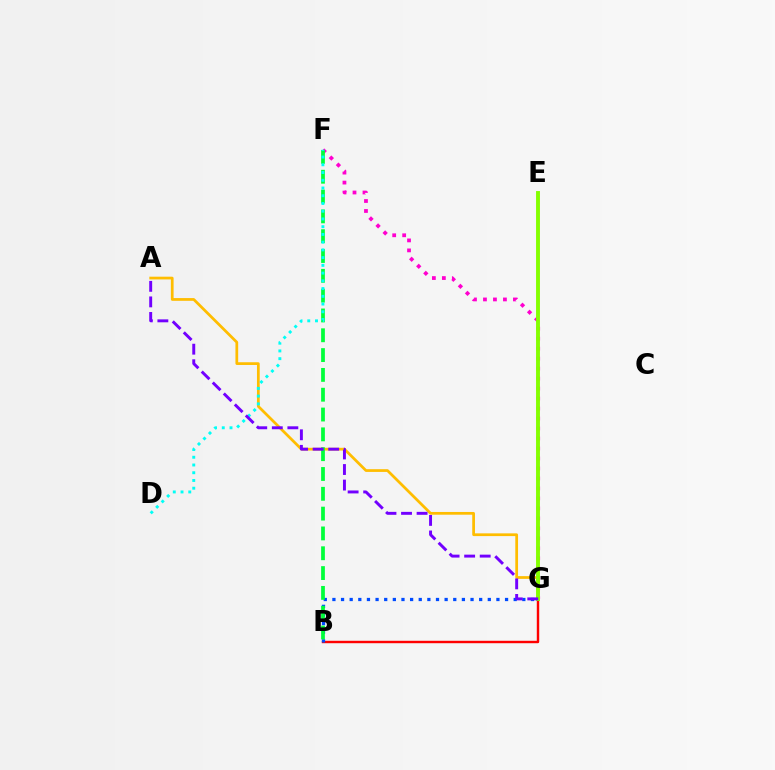{('B', 'G'): [{'color': '#ff0000', 'line_style': 'solid', 'thickness': 1.74}, {'color': '#004bff', 'line_style': 'dotted', 'thickness': 2.35}], ('F', 'G'): [{'color': '#ff00cf', 'line_style': 'dotted', 'thickness': 2.71}], ('A', 'G'): [{'color': '#ffbd00', 'line_style': 'solid', 'thickness': 1.97}, {'color': '#7200ff', 'line_style': 'dashed', 'thickness': 2.11}], ('E', 'G'): [{'color': '#84ff00', 'line_style': 'solid', 'thickness': 2.8}], ('B', 'F'): [{'color': '#00ff39', 'line_style': 'dashed', 'thickness': 2.69}], ('D', 'F'): [{'color': '#00fff6', 'line_style': 'dotted', 'thickness': 2.1}]}